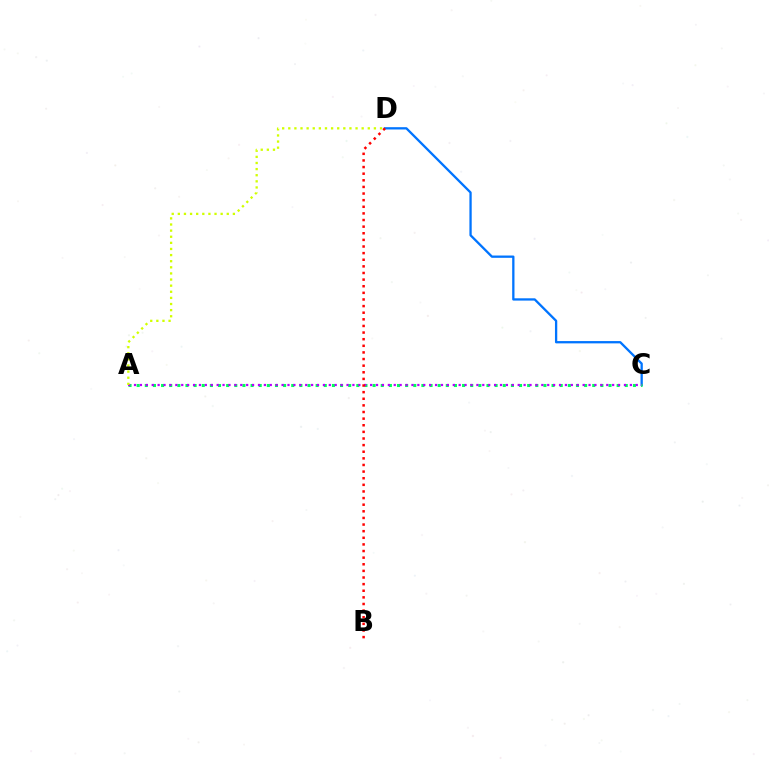{('C', 'D'): [{'color': '#0074ff', 'line_style': 'solid', 'thickness': 1.65}], ('A', 'C'): [{'color': '#00ff5c', 'line_style': 'dotted', 'thickness': 2.21}, {'color': '#b900ff', 'line_style': 'dotted', 'thickness': 1.6}], ('B', 'D'): [{'color': '#ff0000', 'line_style': 'dotted', 'thickness': 1.8}], ('A', 'D'): [{'color': '#d1ff00', 'line_style': 'dotted', 'thickness': 1.66}]}